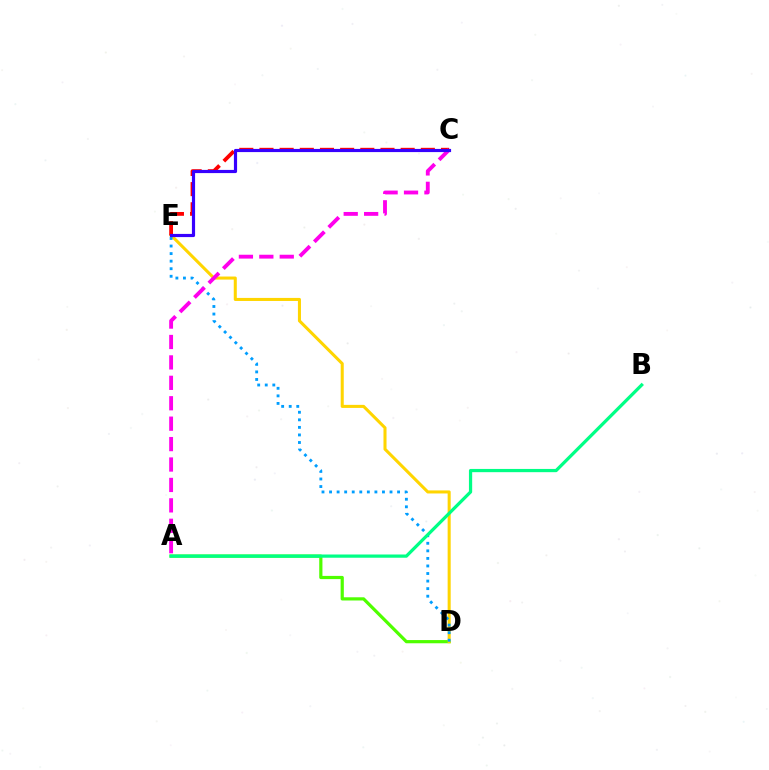{('A', 'D'): [{'color': '#4fff00', 'line_style': 'solid', 'thickness': 2.31}], ('D', 'E'): [{'color': '#ffd500', 'line_style': 'solid', 'thickness': 2.2}, {'color': '#009eff', 'line_style': 'dotted', 'thickness': 2.05}], ('C', 'E'): [{'color': '#ff0000', 'line_style': 'dashed', 'thickness': 2.74}, {'color': '#3700ff', 'line_style': 'solid', 'thickness': 2.29}], ('A', 'C'): [{'color': '#ff00ed', 'line_style': 'dashed', 'thickness': 2.77}], ('A', 'B'): [{'color': '#00ff86', 'line_style': 'solid', 'thickness': 2.33}]}